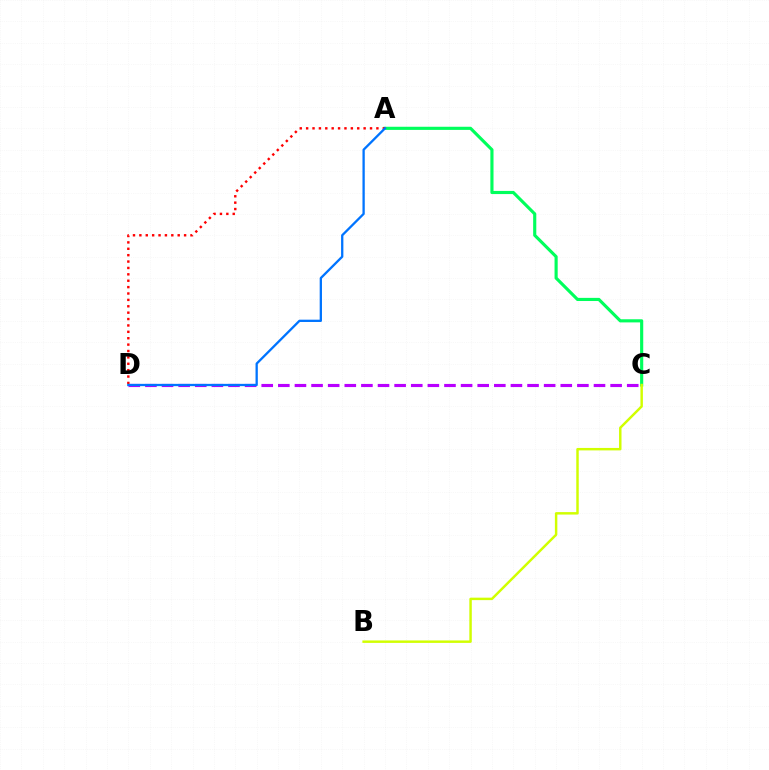{('C', 'D'): [{'color': '#b900ff', 'line_style': 'dashed', 'thickness': 2.26}], ('A', 'C'): [{'color': '#00ff5c', 'line_style': 'solid', 'thickness': 2.26}], ('B', 'C'): [{'color': '#d1ff00', 'line_style': 'solid', 'thickness': 1.77}], ('A', 'D'): [{'color': '#ff0000', 'line_style': 'dotted', 'thickness': 1.74}, {'color': '#0074ff', 'line_style': 'solid', 'thickness': 1.65}]}